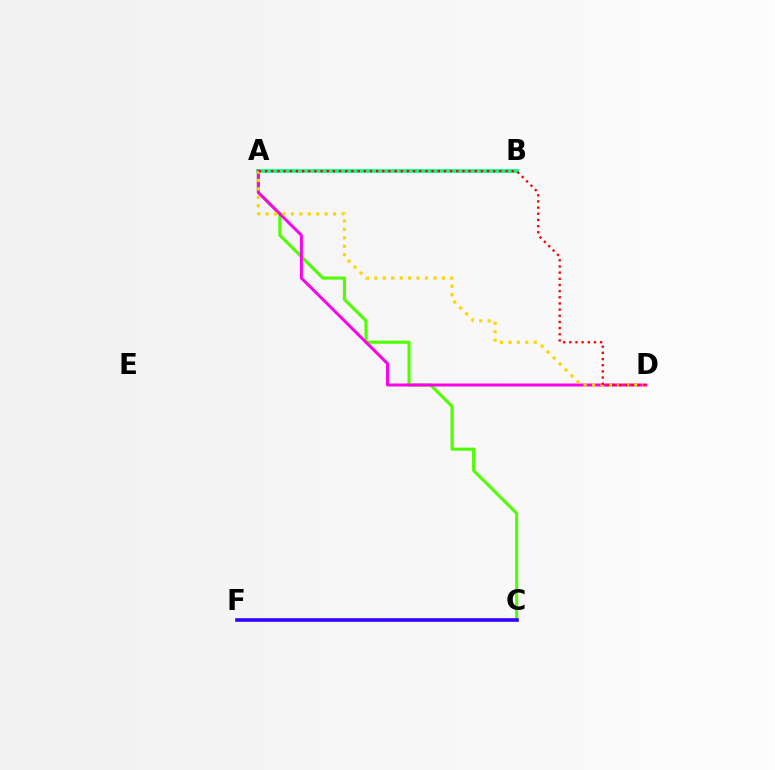{('C', 'F'): [{'color': '#009eff', 'line_style': 'solid', 'thickness': 1.71}, {'color': '#3700ff', 'line_style': 'solid', 'thickness': 2.57}], ('A', 'B'): [{'color': '#00ff86', 'line_style': 'solid', 'thickness': 2.66}], ('A', 'C'): [{'color': '#4fff00', 'line_style': 'solid', 'thickness': 2.21}], ('A', 'D'): [{'color': '#ff00ed', 'line_style': 'solid', 'thickness': 2.14}, {'color': '#ffd500', 'line_style': 'dotted', 'thickness': 2.29}, {'color': '#ff0000', 'line_style': 'dotted', 'thickness': 1.68}]}